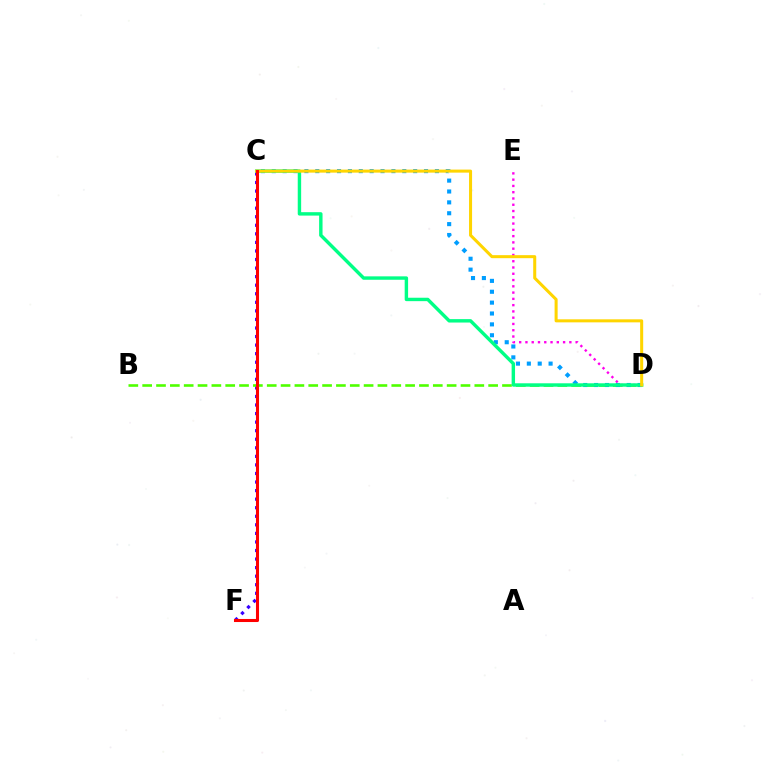{('C', 'F'): [{'color': '#3700ff', 'line_style': 'dotted', 'thickness': 2.33}, {'color': '#ff0000', 'line_style': 'solid', 'thickness': 2.21}], ('B', 'D'): [{'color': '#4fff00', 'line_style': 'dashed', 'thickness': 1.88}], ('D', 'E'): [{'color': '#ff00ed', 'line_style': 'dotted', 'thickness': 1.7}], ('C', 'D'): [{'color': '#009eff', 'line_style': 'dotted', 'thickness': 2.95}, {'color': '#00ff86', 'line_style': 'solid', 'thickness': 2.46}, {'color': '#ffd500', 'line_style': 'solid', 'thickness': 2.18}]}